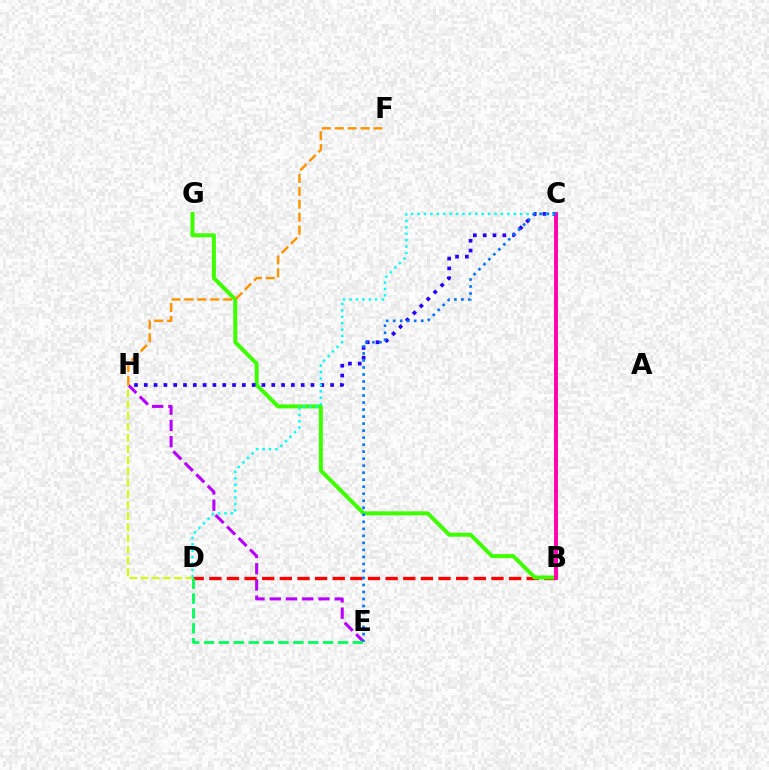{('E', 'H'): [{'color': '#b900ff', 'line_style': 'dashed', 'thickness': 2.21}], ('D', 'H'): [{'color': '#d1ff00', 'line_style': 'dashed', 'thickness': 1.52}], ('B', 'D'): [{'color': '#ff0000', 'line_style': 'dashed', 'thickness': 2.4}], ('B', 'G'): [{'color': '#3dff00', 'line_style': 'solid', 'thickness': 2.87}], ('D', 'E'): [{'color': '#00ff5c', 'line_style': 'dashed', 'thickness': 2.02}], ('C', 'H'): [{'color': '#2500ff', 'line_style': 'dotted', 'thickness': 2.66}], ('C', 'D'): [{'color': '#00fff6', 'line_style': 'dotted', 'thickness': 1.74}], ('B', 'C'): [{'color': '#ff00ac', 'line_style': 'solid', 'thickness': 2.8}], ('F', 'H'): [{'color': '#ff9400', 'line_style': 'dashed', 'thickness': 1.75}], ('C', 'E'): [{'color': '#0074ff', 'line_style': 'dotted', 'thickness': 1.91}]}